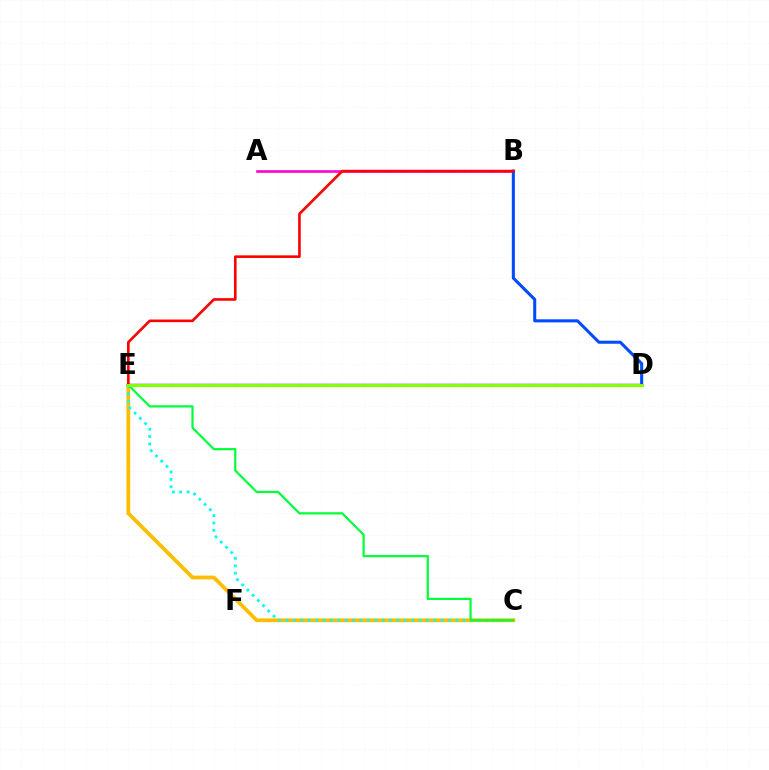{('C', 'E'): [{'color': '#ffbd00', 'line_style': 'solid', 'thickness': 2.72}, {'color': '#00fff6', 'line_style': 'dotted', 'thickness': 2.01}, {'color': '#00ff39', 'line_style': 'solid', 'thickness': 1.59}], ('A', 'B'): [{'color': '#ff00cf', 'line_style': 'solid', 'thickness': 1.86}], ('B', 'D'): [{'color': '#004bff', 'line_style': 'solid', 'thickness': 2.2}], ('D', 'E'): [{'color': '#7200ff', 'line_style': 'solid', 'thickness': 1.75}, {'color': '#84ff00', 'line_style': 'solid', 'thickness': 2.23}], ('B', 'E'): [{'color': '#ff0000', 'line_style': 'solid', 'thickness': 1.9}]}